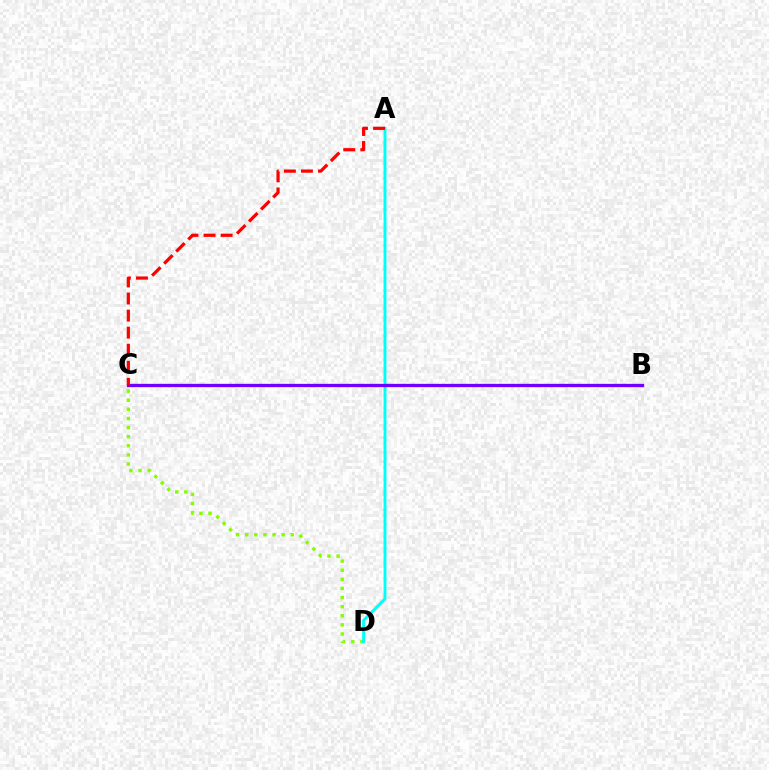{('C', 'D'): [{'color': '#84ff00', 'line_style': 'dotted', 'thickness': 2.48}], ('A', 'D'): [{'color': '#00fff6', 'line_style': 'solid', 'thickness': 2.1}], ('B', 'C'): [{'color': '#7200ff', 'line_style': 'solid', 'thickness': 2.39}], ('A', 'C'): [{'color': '#ff0000', 'line_style': 'dashed', 'thickness': 2.32}]}